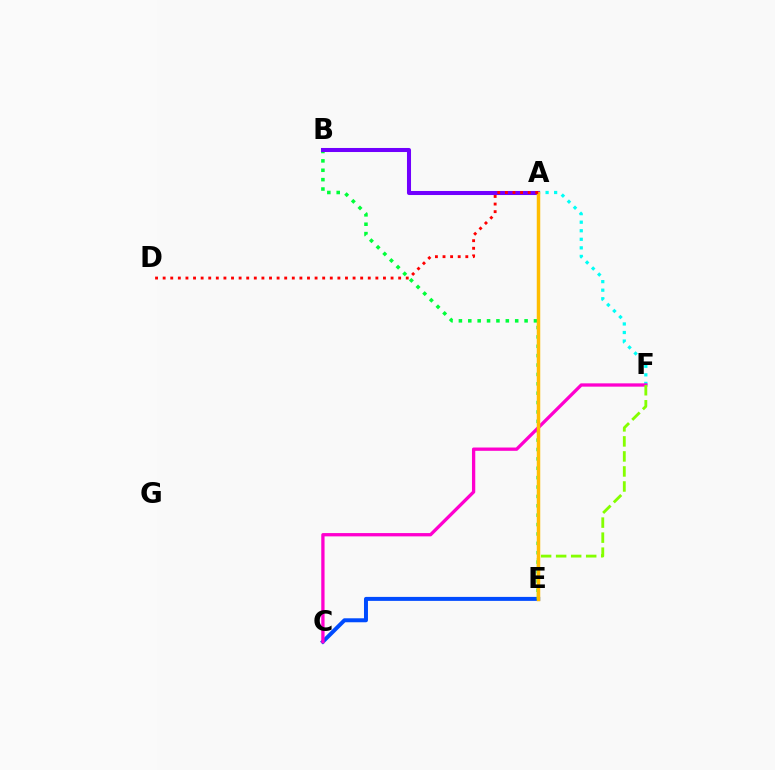{('C', 'E'): [{'color': '#004bff', 'line_style': 'solid', 'thickness': 2.86}], ('A', 'F'): [{'color': '#00fff6', 'line_style': 'dotted', 'thickness': 2.32}], ('B', 'E'): [{'color': '#00ff39', 'line_style': 'dotted', 'thickness': 2.55}], ('C', 'F'): [{'color': '#ff00cf', 'line_style': 'solid', 'thickness': 2.37}], ('E', 'F'): [{'color': '#84ff00', 'line_style': 'dashed', 'thickness': 2.04}], ('A', 'B'): [{'color': '#7200ff', 'line_style': 'solid', 'thickness': 2.91}], ('A', 'E'): [{'color': '#ffbd00', 'line_style': 'solid', 'thickness': 2.5}], ('A', 'D'): [{'color': '#ff0000', 'line_style': 'dotted', 'thickness': 2.06}]}